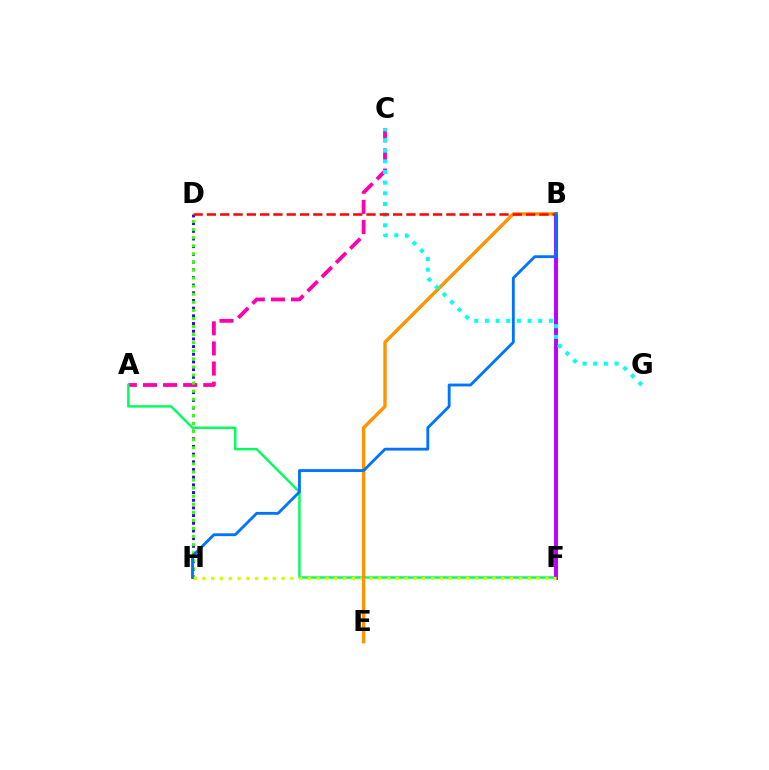{('D', 'H'): [{'color': '#2500ff', 'line_style': 'dotted', 'thickness': 2.09}, {'color': '#3dff00', 'line_style': 'dotted', 'thickness': 2.19}], ('A', 'C'): [{'color': '#ff00ac', 'line_style': 'dashed', 'thickness': 2.73}], ('A', 'F'): [{'color': '#00ff5c', 'line_style': 'solid', 'thickness': 1.76}], ('B', 'F'): [{'color': '#b900ff', 'line_style': 'solid', 'thickness': 2.82}], ('F', 'H'): [{'color': '#d1ff00', 'line_style': 'dotted', 'thickness': 2.39}], ('B', 'E'): [{'color': '#ff9400', 'line_style': 'solid', 'thickness': 2.44}], ('C', 'G'): [{'color': '#00fff6', 'line_style': 'dotted', 'thickness': 2.9}], ('B', 'D'): [{'color': '#ff0000', 'line_style': 'dashed', 'thickness': 1.81}], ('B', 'H'): [{'color': '#0074ff', 'line_style': 'solid', 'thickness': 2.05}]}